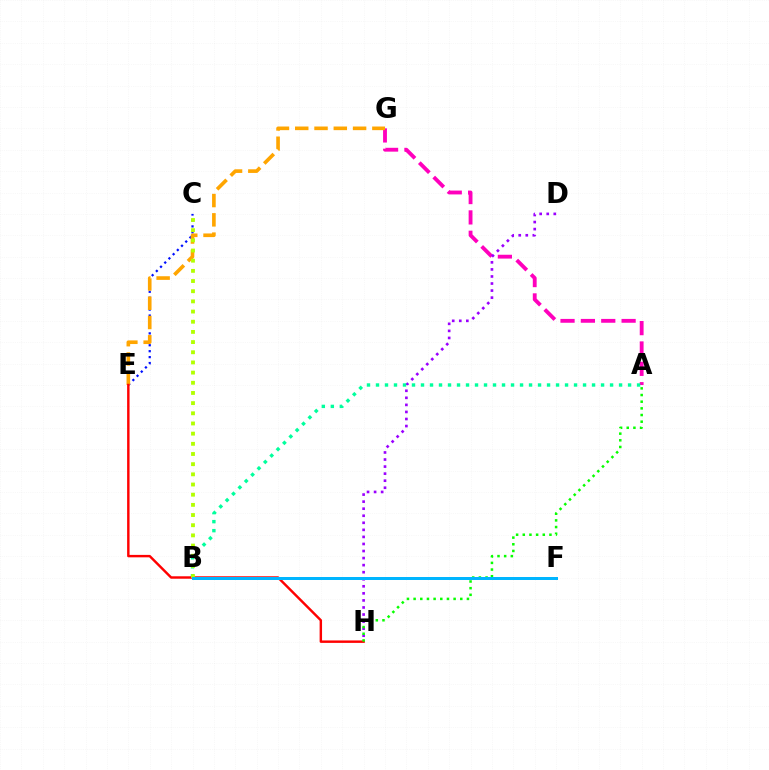{('C', 'E'): [{'color': '#0010ff', 'line_style': 'dotted', 'thickness': 1.61}], ('A', 'G'): [{'color': '#ff00bd', 'line_style': 'dashed', 'thickness': 2.76}], ('D', 'H'): [{'color': '#9b00ff', 'line_style': 'dotted', 'thickness': 1.92}], ('E', 'G'): [{'color': '#ffa500', 'line_style': 'dashed', 'thickness': 2.62}], ('A', 'B'): [{'color': '#00ff9d', 'line_style': 'dotted', 'thickness': 2.45}], ('E', 'H'): [{'color': '#ff0000', 'line_style': 'solid', 'thickness': 1.75}], ('A', 'H'): [{'color': '#08ff00', 'line_style': 'dotted', 'thickness': 1.81}], ('B', 'C'): [{'color': '#b3ff00', 'line_style': 'dotted', 'thickness': 2.76}], ('B', 'F'): [{'color': '#00b5ff', 'line_style': 'solid', 'thickness': 2.16}]}